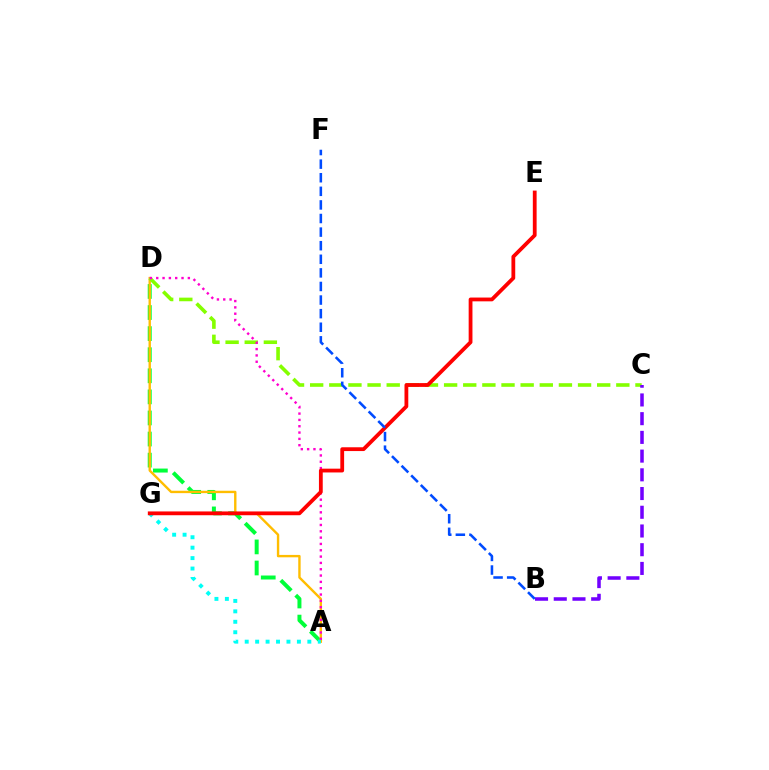{('A', 'D'): [{'color': '#00ff39', 'line_style': 'dashed', 'thickness': 2.86}, {'color': '#ffbd00', 'line_style': 'solid', 'thickness': 1.72}, {'color': '#ff00cf', 'line_style': 'dotted', 'thickness': 1.72}], ('C', 'D'): [{'color': '#84ff00', 'line_style': 'dashed', 'thickness': 2.6}], ('B', 'C'): [{'color': '#7200ff', 'line_style': 'dashed', 'thickness': 2.54}], ('A', 'G'): [{'color': '#00fff6', 'line_style': 'dotted', 'thickness': 2.84}], ('E', 'G'): [{'color': '#ff0000', 'line_style': 'solid', 'thickness': 2.73}], ('B', 'F'): [{'color': '#004bff', 'line_style': 'dashed', 'thickness': 1.85}]}